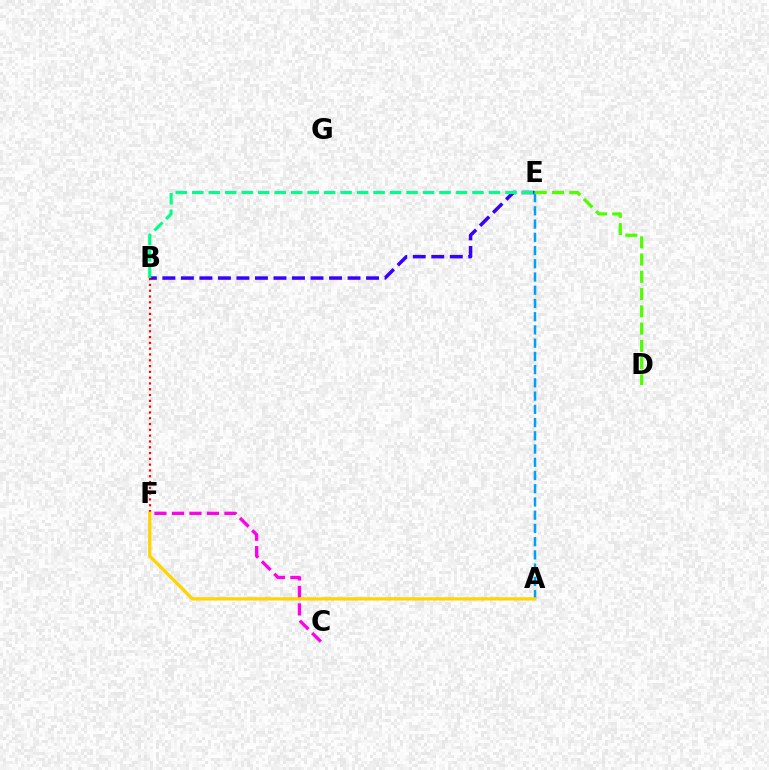{('B', 'E'): [{'color': '#3700ff', 'line_style': 'dashed', 'thickness': 2.52}, {'color': '#00ff86', 'line_style': 'dashed', 'thickness': 2.24}], ('C', 'F'): [{'color': '#ff00ed', 'line_style': 'dashed', 'thickness': 2.38}], ('A', 'E'): [{'color': '#009eff', 'line_style': 'dashed', 'thickness': 1.8}], ('B', 'F'): [{'color': '#ff0000', 'line_style': 'dotted', 'thickness': 1.58}], ('D', 'E'): [{'color': '#4fff00', 'line_style': 'dashed', 'thickness': 2.35}], ('A', 'F'): [{'color': '#ffd500', 'line_style': 'solid', 'thickness': 2.35}]}